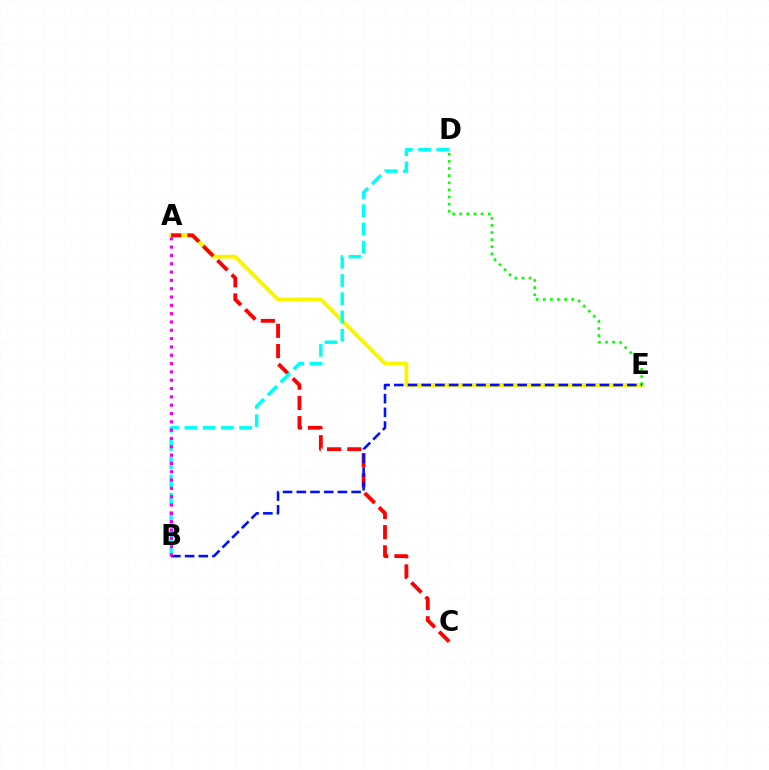{('A', 'E'): [{'color': '#fcf500', 'line_style': 'solid', 'thickness': 2.79}], ('A', 'C'): [{'color': '#ff0000', 'line_style': 'dashed', 'thickness': 2.75}], ('B', 'D'): [{'color': '#00fff6', 'line_style': 'dashed', 'thickness': 2.48}], ('D', 'E'): [{'color': '#08ff00', 'line_style': 'dotted', 'thickness': 1.93}], ('B', 'E'): [{'color': '#0010ff', 'line_style': 'dashed', 'thickness': 1.86}], ('A', 'B'): [{'color': '#ee00ff', 'line_style': 'dotted', 'thickness': 2.26}]}